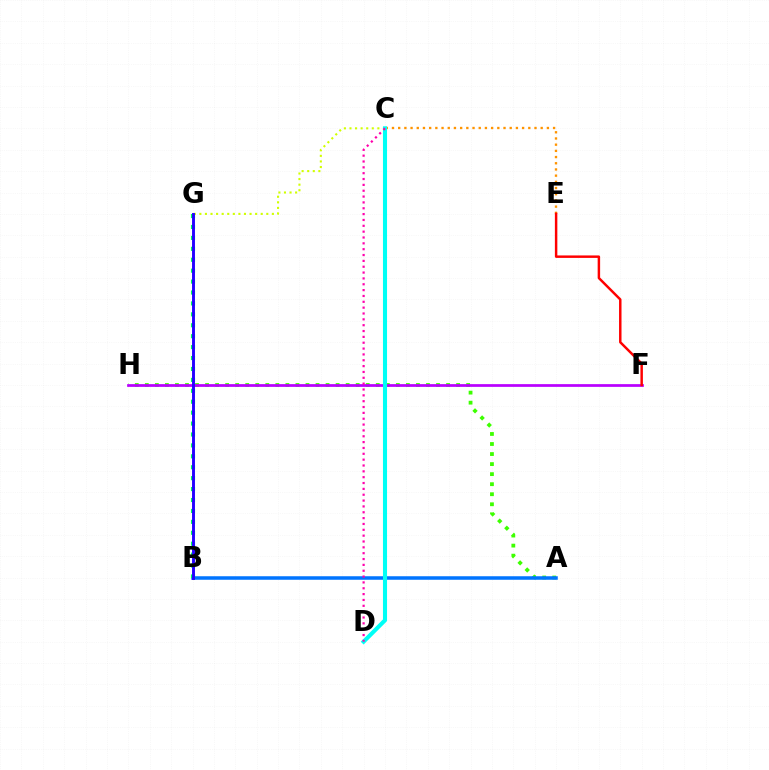{('C', 'G'): [{'color': '#d1ff00', 'line_style': 'dotted', 'thickness': 1.52}], ('C', 'E'): [{'color': '#ff9400', 'line_style': 'dotted', 'thickness': 1.68}], ('A', 'H'): [{'color': '#3dff00', 'line_style': 'dotted', 'thickness': 2.73}], ('F', 'H'): [{'color': '#b900ff', 'line_style': 'solid', 'thickness': 1.97}], ('A', 'B'): [{'color': '#0074ff', 'line_style': 'solid', 'thickness': 2.53}], ('B', 'G'): [{'color': '#00ff5c', 'line_style': 'dotted', 'thickness': 2.97}, {'color': '#2500ff', 'line_style': 'solid', 'thickness': 2.1}], ('C', 'D'): [{'color': '#00fff6', 'line_style': 'solid', 'thickness': 2.93}, {'color': '#ff00ac', 'line_style': 'dotted', 'thickness': 1.59}], ('E', 'F'): [{'color': '#ff0000', 'line_style': 'solid', 'thickness': 1.77}]}